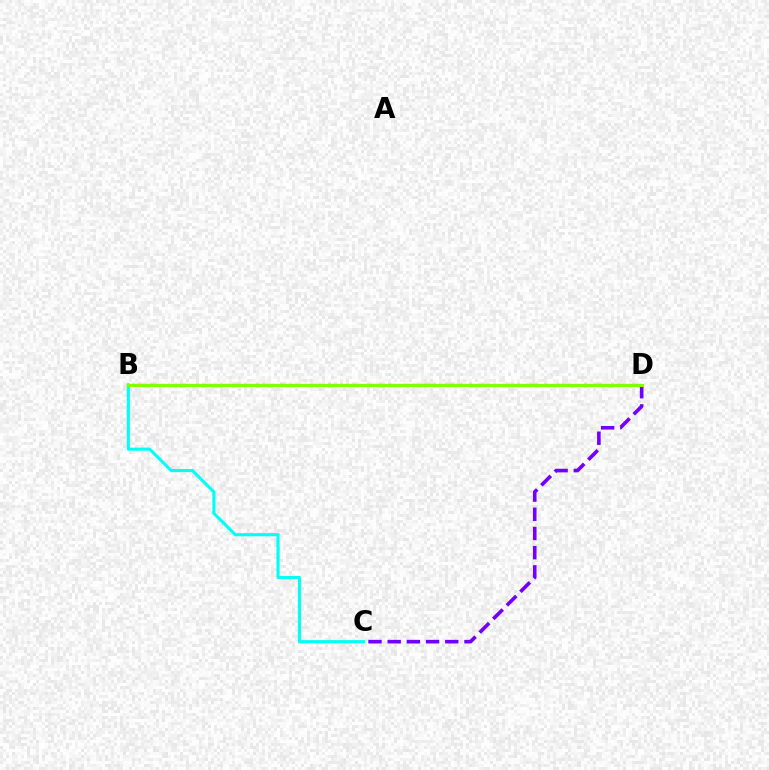{('B', 'C'): [{'color': '#00fff6', 'line_style': 'solid', 'thickness': 2.23}], ('B', 'D'): [{'color': '#ff0000', 'line_style': 'solid', 'thickness': 1.54}, {'color': '#84ff00', 'line_style': 'solid', 'thickness': 2.15}], ('C', 'D'): [{'color': '#7200ff', 'line_style': 'dashed', 'thickness': 2.61}]}